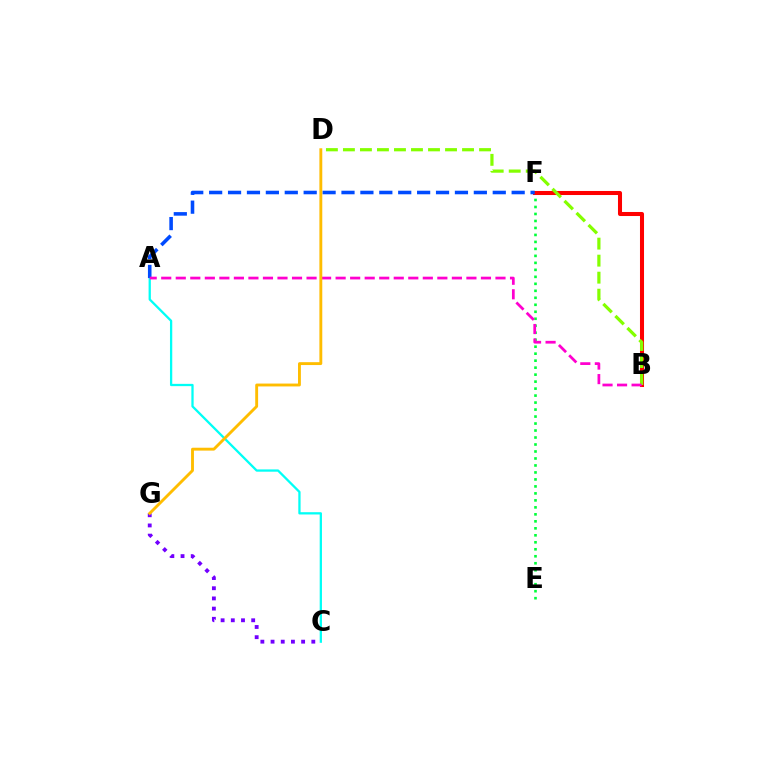{('E', 'F'): [{'color': '#00ff39', 'line_style': 'dotted', 'thickness': 1.9}], ('A', 'C'): [{'color': '#00fff6', 'line_style': 'solid', 'thickness': 1.64}], ('B', 'F'): [{'color': '#ff0000', 'line_style': 'solid', 'thickness': 2.92}], ('B', 'D'): [{'color': '#84ff00', 'line_style': 'dashed', 'thickness': 2.31}], ('C', 'G'): [{'color': '#7200ff', 'line_style': 'dotted', 'thickness': 2.77}], ('A', 'F'): [{'color': '#004bff', 'line_style': 'dashed', 'thickness': 2.57}], ('A', 'B'): [{'color': '#ff00cf', 'line_style': 'dashed', 'thickness': 1.97}], ('D', 'G'): [{'color': '#ffbd00', 'line_style': 'solid', 'thickness': 2.07}]}